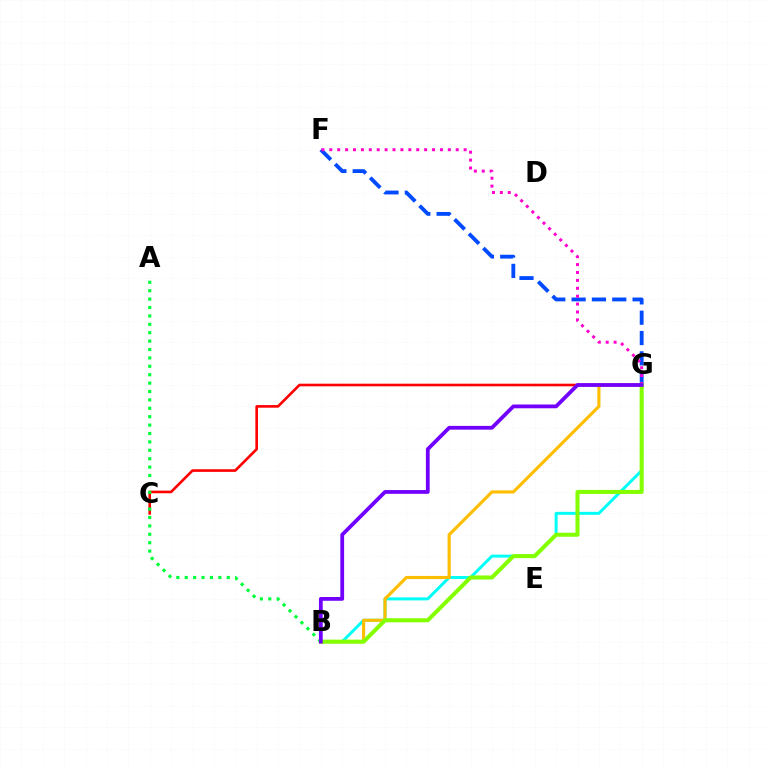{('B', 'G'): [{'color': '#00fff6', 'line_style': 'solid', 'thickness': 2.15}, {'color': '#ffbd00', 'line_style': 'solid', 'thickness': 2.26}, {'color': '#84ff00', 'line_style': 'solid', 'thickness': 2.92}, {'color': '#7200ff', 'line_style': 'solid', 'thickness': 2.72}], ('F', 'G'): [{'color': '#004bff', 'line_style': 'dashed', 'thickness': 2.76}, {'color': '#ff00cf', 'line_style': 'dotted', 'thickness': 2.15}], ('C', 'G'): [{'color': '#ff0000', 'line_style': 'solid', 'thickness': 1.89}], ('A', 'B'): [{'color': '#00ff39', 'line_style': 'dotted', 'thickness': 2.28}]}